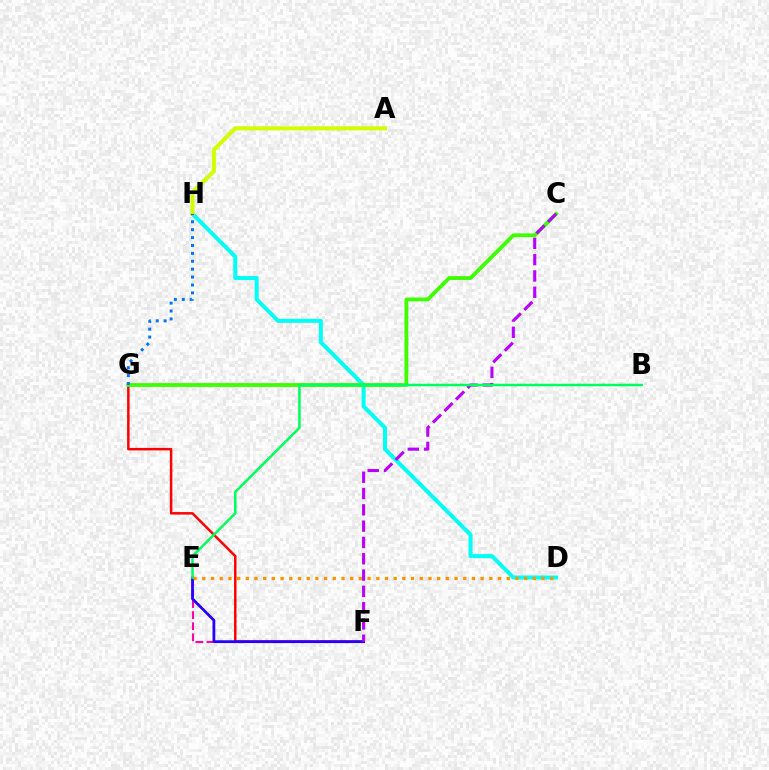{('F', 'G'): [{'color': '#ff0000', 'line_style': 'solid', 'thickness': 1.8}], ('D', 'H'): [{'color': '#00fff6', 'line_style': 'solid', 'thickness': 2.88}], ('E', 'F'): [{'color': '#ff00ac', 'line_style': 'dashed', 'thickness': 1.51}, {'color': '#2500ff', 'line_style': 'solid', 'thickness': 2.01}], ('C', 'G'): [{'color': '#3dff00', 'line_style': 'solid', 'thickness': 2.76}], ('A', 'H'): [{'color': '#d1ff00', 'line_style': 'solid', 'thickness': 2.91}], ('G', 'H'): [{'color': '#0074ff', 'line_style': 'dotted', 'thickness': 2.15}], ('D', 'E'): [{'color': '#ff9400', 'line_style': 'dotted', 'thickness': 2.36}], ('C', 'F'): [{'color': '#b900ff', 'line_style': 'dashed', 'thickness': 2.21}], ('B', 'E'): [{'color': '#00ff5c', 'line_style': 'solid', 'thickness': 1.82}]}